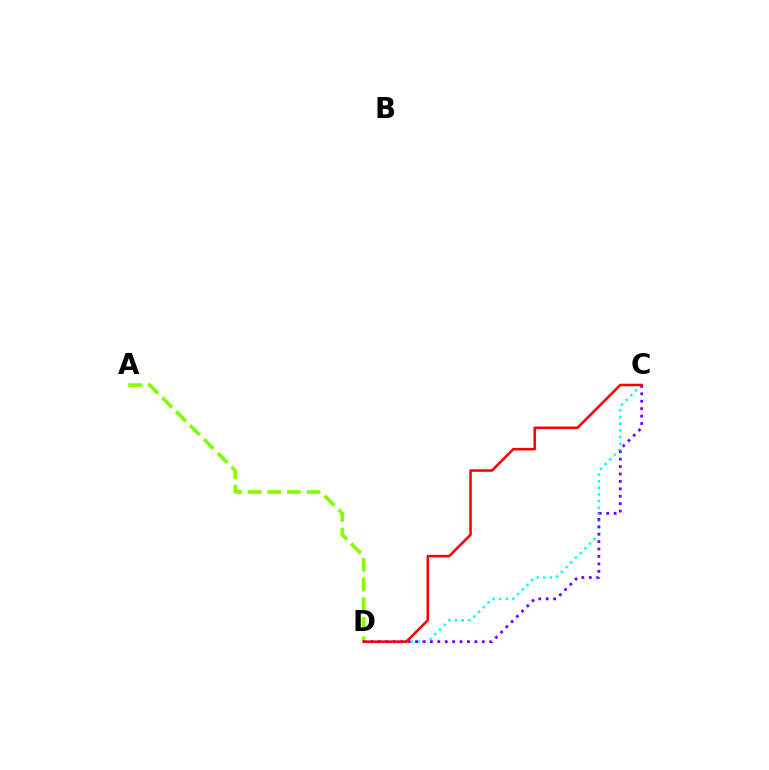{('C', 'D'): [{'color': '#00fff6', 'line_style': 'dotted', 'thickness': 1.8}, {'color': '#7200ff', 'line_style': 'dotted', 'thickness': 2.02}, {'color': '#ff0000', 'line_style': 'solid', 'thickness': 1.82}], ('A', 'D'): [{'color': '#84ff00', 'line_style': 'dashed', 'thickness': 2.66}]}